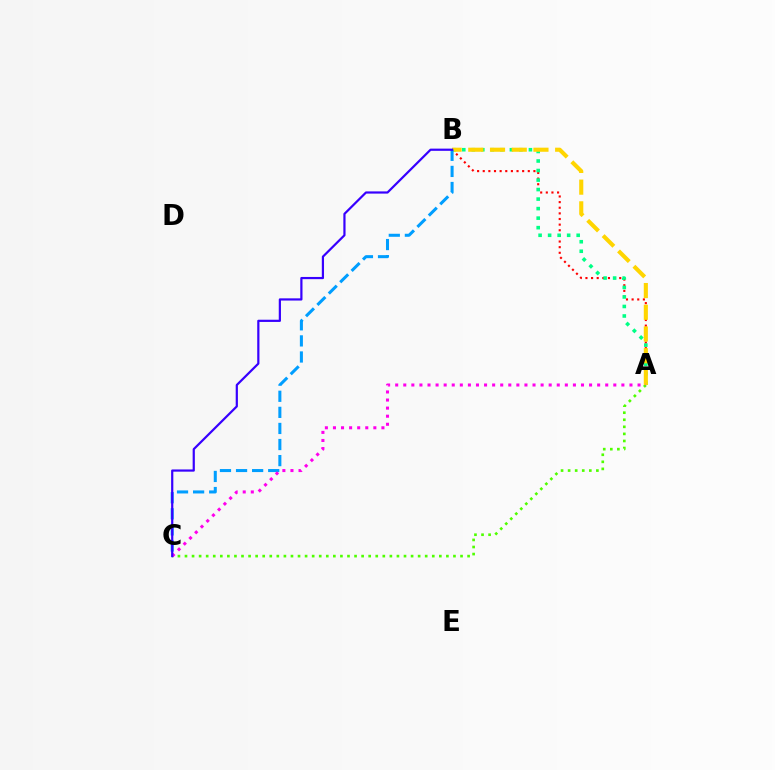{('A', 'C'): [{'color': '#4fff00', 'line_style': 'dotted', 'thickness': 1.92}, {'color': '#ff00ed', 'line_style': 'dotted', 'thickness': 2.19}], ('A', 'B'): [{'color': '#ff0000', 'line_style': 'dotted', 'thickness': 1.53}, {'color': '#00ff86', 'line_style': 'dotted', 'thickness': 2.59}, {'color': '#ffd500', 'line_style': 'dashed', 'thickness': 2.95}], ('B', 'C'): [{'color': '#009eff', 'line_style': 'dashed', 'thickness': 2.18}, {'color': '#3700ff', 'line_style': 'solid', 'thickness': 1.59}]}